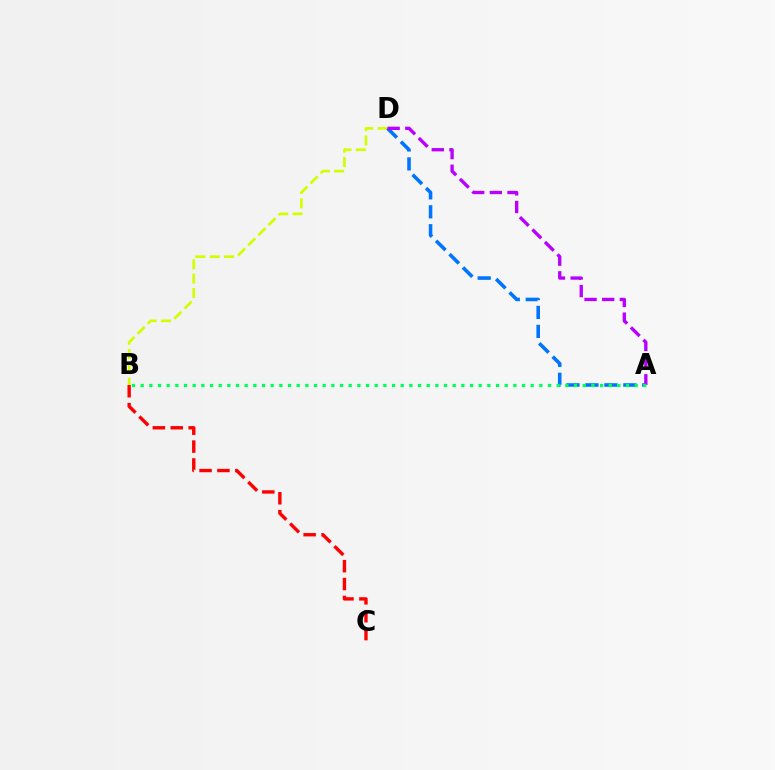{('B', 'C'): [{'color': '#ff0000', 'line_style': 'dashed', 'thickness': 2.43}], ('B', 'D'): [{'color': '#d1ff00', 'line_style': 'dashed', 'thickness': 1.95}], ('A', 'D'): [{'color': '#0074ff', 'line_style': 'dashed', 'thickness': 2.57}, {'color': '#b900ff', 'line_style': 'dashed', 'thickness': 2.4}], ('A', 'B'): [{'color': '#00ff5c', 'line_style': 'dotted', 'thickness': 2.35}]}